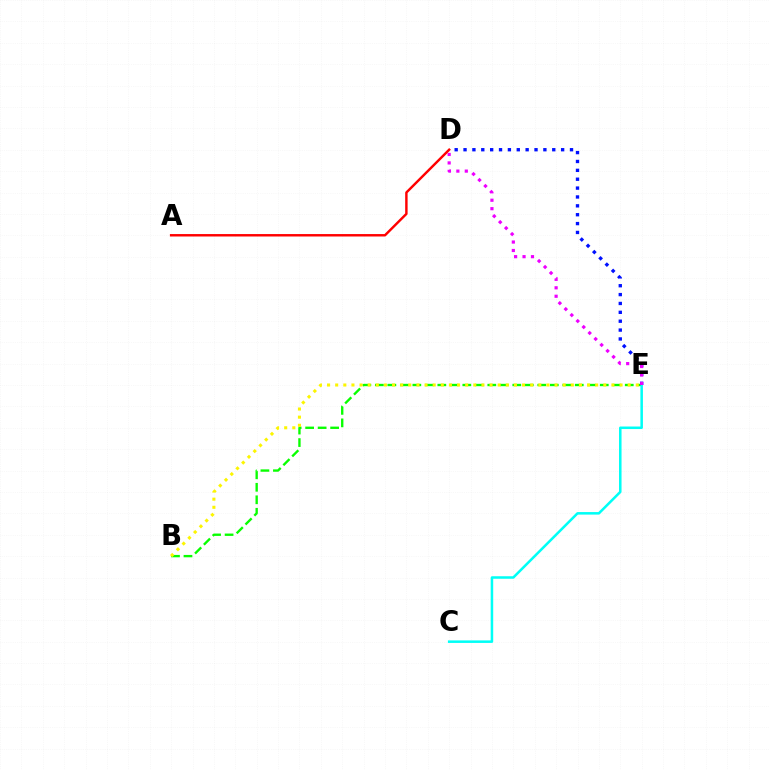{('B', 'E'): [{'color': '#08ff00', 'line_style': 'dashed', 'thickness': 1.7}, {'color': '#fcf500', 'line_style': 'dotted', 'thickness': 2.21}], ('C', 'E'): [{'color': '#00fff6', 'line_style': 'solid', 'thickness': 1.82}], ('D', 'E'): [{'color': '#0010ff', 'line_style': 'dotted', 'thickness': 2.41}, {'color': '#ee00ff', 'line_style': 'dotted', 'thickness': 2.29}], ('A', 'D'): [{'color': '#ff0000', 'line_style': 'solid', 'thickness': 1.75}]}